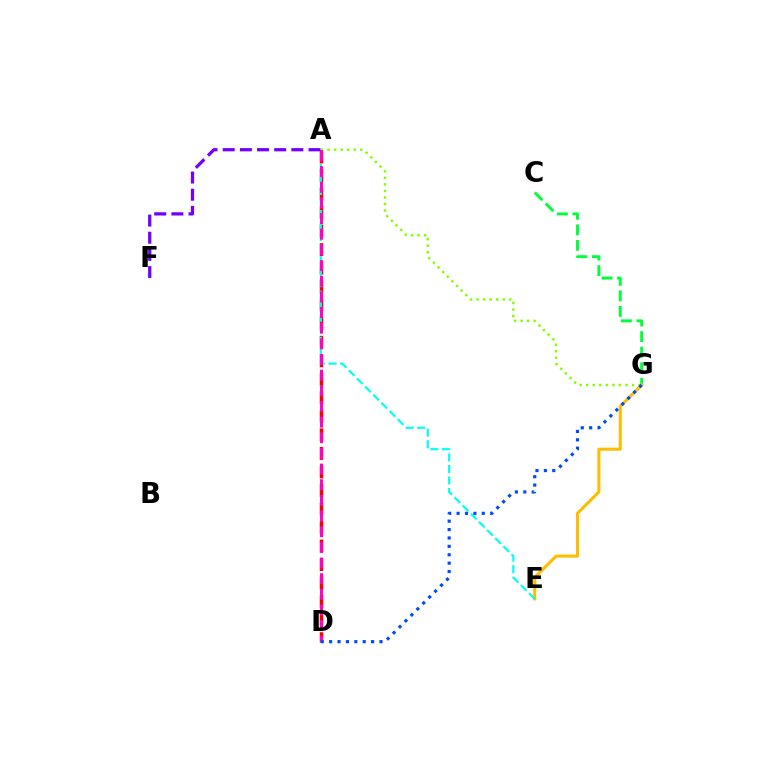{('C', 'G'): [{'color': '#00ff39', 'line_style': 'dashed', 'thickness': 2.11}], ('E', 'G'): [{'color': '#ffbd00', 'line_style': 'solid', 'thickness': 2.21}], ('A', 'G'): [{'color': '#84ff00', 'line_style': 'dotted', 'thickness': 1.78}], ('A', 'D'): [{'color': '#ff0000', 'line_style': 'dashed', 'thickness': 2.52}, {'color': '#ff00cf', 'line_style': 'dashed', 'thickness': 2.13}], ('A', 'E'): [{'color': '#00fff6', 'line_style': 'dashed', 'thickness': 1.57}], ('A', 'F'): [{'color': '#7200ff', 'line_style': 'dashed', 'thickness': 2.33}], ('D', 'G'): [{'color': '#004bff', 'line_style': 'dotted', 'thickness': 2.28}]}